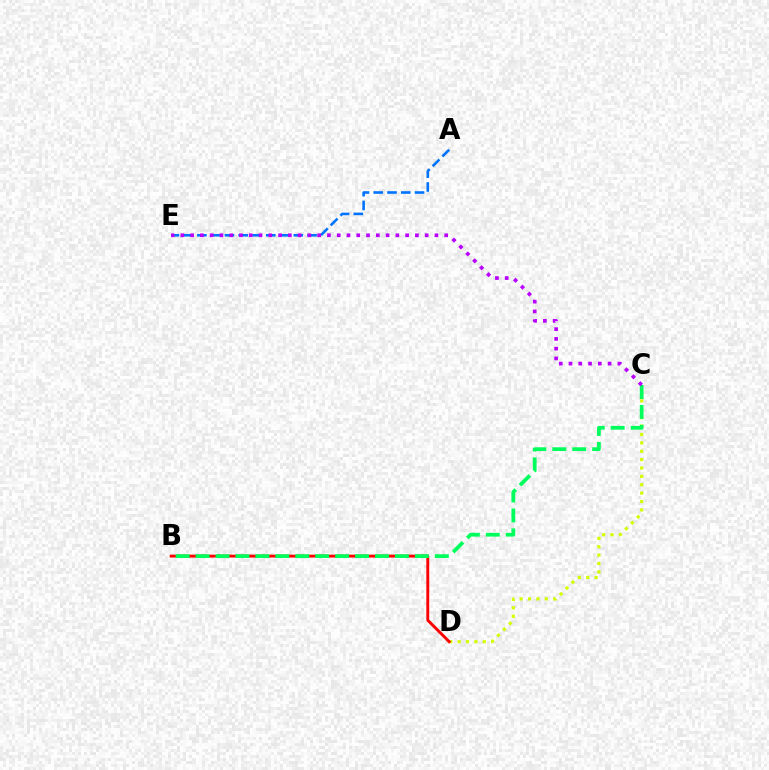{('C', 'D'): [{'color': '#d1ff00', 'line_style': 'dotted', 'thickness': 2.28}], ('B', 'D'): [{'color': '#ff0000', 'line_style': 'solid', 'thickness': 2.09}], ('B', 'C'): [{'color': '#00ff5c', 'line_style': 'dashed', 'thickness': 2.71}], ('A', 'E'): [{'color': '#0074ff', 'line_style': 'dashed', 'thickness': 1.87}], ('C', 'E'): [{'color': '#b900ff', 'line_style': 'dotted', 'thickness': 2.66}]}